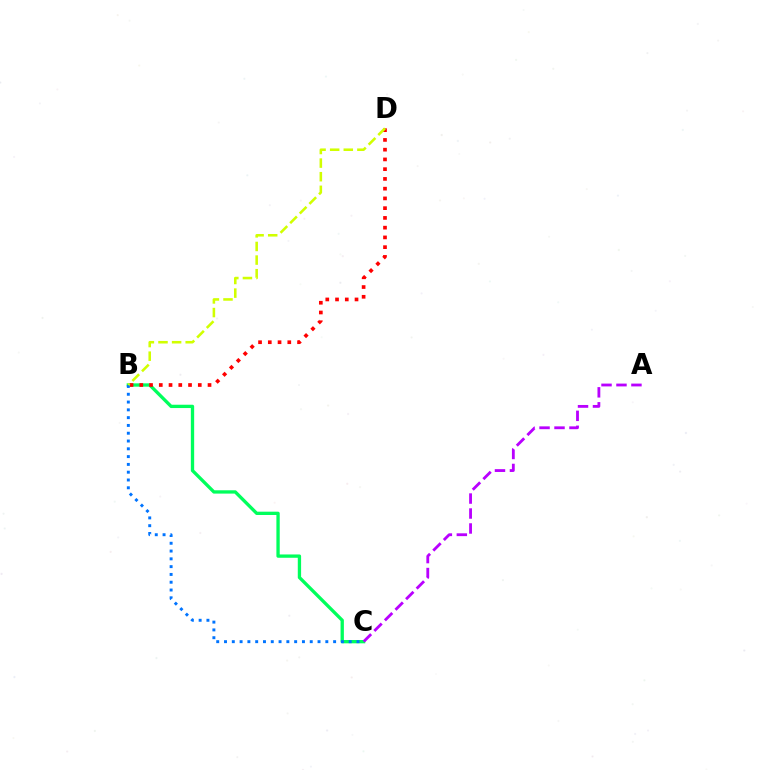{('B', 'C'): [{'color': '#00ff5c', 'line_style': 'solid', 'thickness': 2.39}, {'color': '#0074ff', 'line_style': 'dotted', 'thickness': 2.12}], ('B', 'D'): [{'color': '#ff0000', 'line_style': 'dotted', 'thickness': 2.65}, {'color': '#d1ff00', 'line_style': 'dashed', 'thickness': 1.85}], ('A', 'C'): [{'color': '#b900ff', 'line_style': 'dashed', 'thickness': 2.03}]}